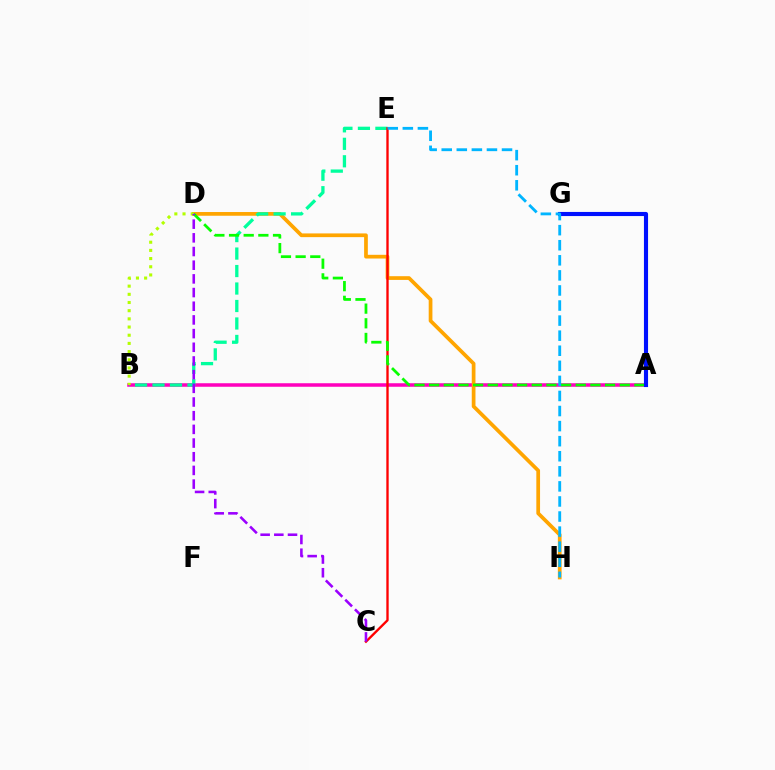{('A', 'B'): [{'color': '#ff00bd', 'line_style': 'solid', 'thickness': 2.54}], ('D', 'H'): [{'color': '#ffa500', 'line_style': 'solid', 'thickness': 2.68}], ('B', 'E'): [{'color': '#00ff9d', 'line_style': 'dashed', 'thickness': 2.37}], ('C', 'E'): [{'color': '#ff0000', 'line_style': 'solid', 'thickness': 1.69}], ('B', 'D'): [{'color': '#b3ff00', 'line_style': 'dotted', 'thickness': 2.22}], ('A', 'D'): [{'color': '#08ff00', 'line_style': 'dashed', 'thickness': 1.99}], ('C', 'D'): [{'color': '#9b00ff', 'line_style': 'dashed', 'thickness': 1.86}], ('A', 'G'): [{'color': '#0010ff', 'line_style': 'solid', 'thickness': 2.97}], ('E', 'H'): [{'color': '#00b5ff', 'line_style': 'dashed', 'thickness': 2.05}]}